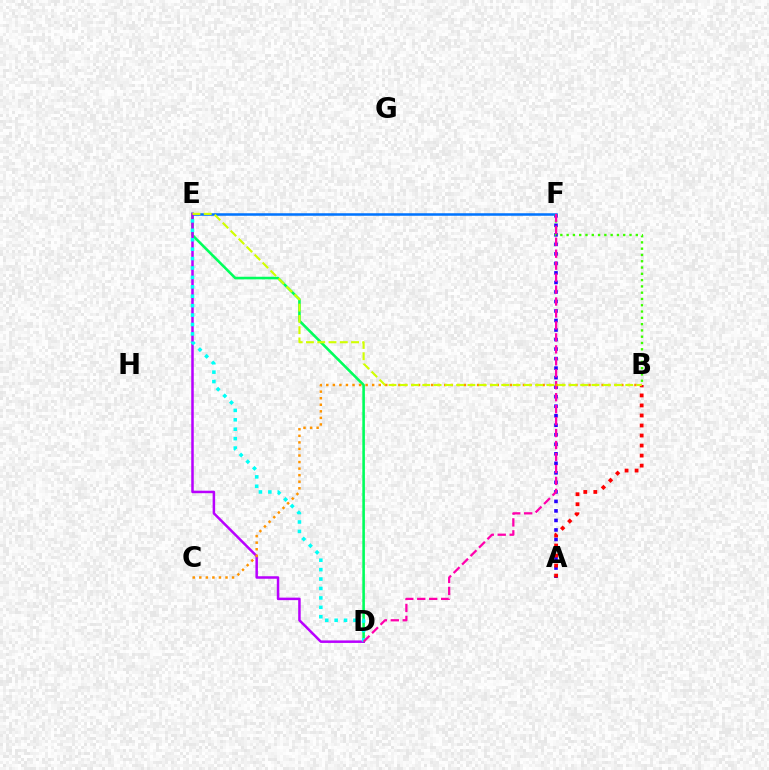{('D', 'E'): [{'color': '#00ff5c', 'line_style': 'solid', 'thickness': 1.87}, {'color': '#b900ff', 'line_style': 'solid', 'thickness': 1.81}, {'color': '#00fff6', 'line_style': 'dotted', 'thickness': 2.56}], ('A', 'F'): [{'color': '#2500ff', 'line_style': 'dotted', 'thickness': 2.59}], ('E', 'F'): [{'color': '#0074ff', 'line_style': 'solid', 'thickness': 1.82}], ('B', 'F'): [{'color': '#3dff00', 'line_style': 'dotted', 'thickness': 1.71}], ('A', 'B'): [{'color': '#ff0000', 'line_style': 'dotted', 'thickness': 2.72}], ('D', 'F'): [{'color': '#ff00ac', 'line_style': 'dashed', 'thickness': 1.62}], ('B', 'C'): [{'color': '#ff9400', 'line_style': 'dotted', 'thickness': 1.78}], ('B', 'E'): [{'color': '#d1ff00', 'line_style': 'dashed', 'thickness': 1.53}]}